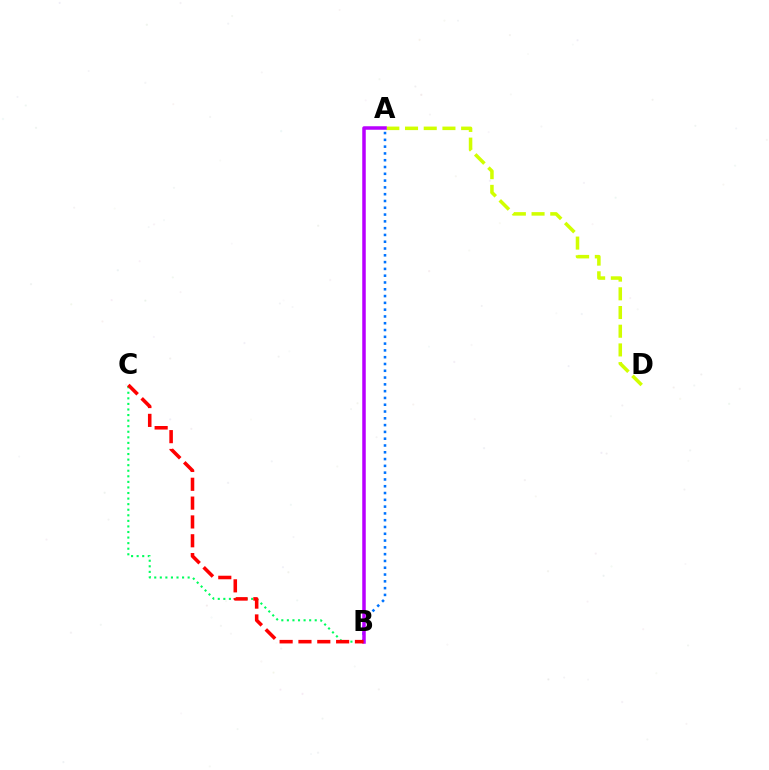{('A', 'B'): [{'color': '#0074ff', 'line_style': 'dotted', 'thickness': 1.85}, {'color': '#b900ff', 'line_style': 'solid', 'thickness': 2.52}], ('A', 'D'): [{'color': '#d1ff00', 'line_style': 'dashed', 'thickness': 2.54}], ('B', 'C'): [{'color': '#00ff5c', 'line_style': 'dotted', 'thickness': 1.51}, {'color': '#ff0000', 'line_style': 'dashed', 'thickness': 2.56}]}